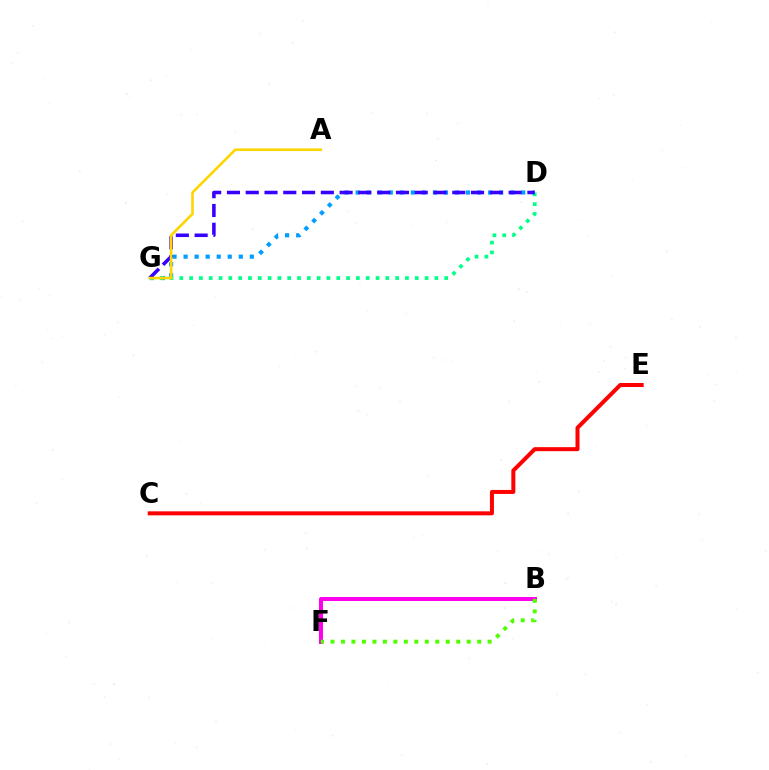{('D', 'G'): [{'color': '#009eff', 'line_style': 'dotted', 'thickness': 3.0}, {'color': '#00ff86', 'line_style': 'dotted', 'thickness': 2.67}, {'color': '#3700ff', 'line_style': 'dashed', 'thickness': 2.55}], ('B', 'F'): [{'color': '#ff00ed', 'line_style': 'solid', 'thickness': 2.89}, {'color': '#4fff00', 'line_style': 'dotted', 'thickness': 2.85}], ('A', 'G'): [{'color': '#ffd500', 'line_style': 'solid', 'thickness': 1.89}], ('C', 'E'): [{'color': '#ff0000', 'line_style': 'solid', 'thickness': 2.88}]}